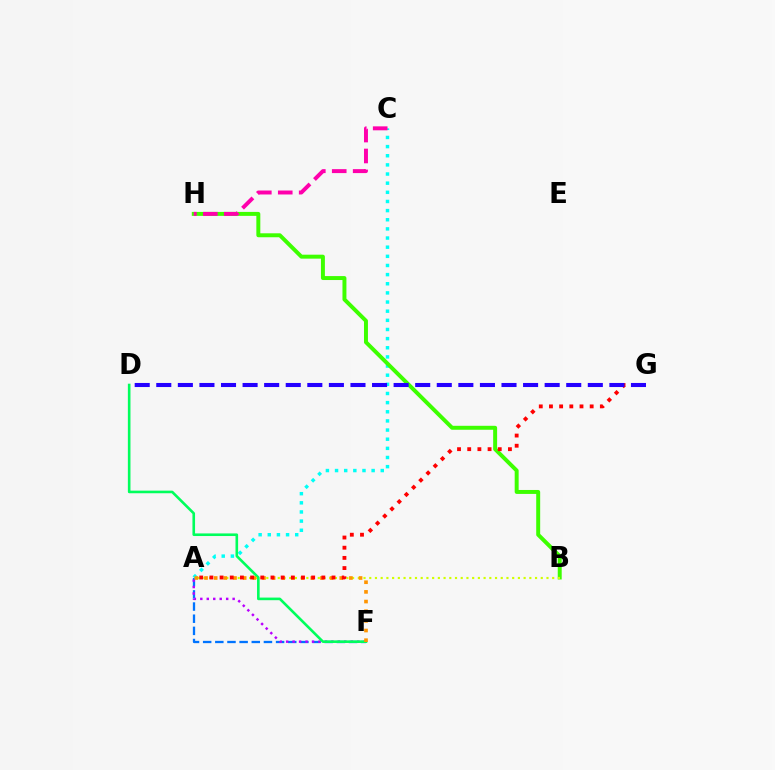{('A', 'F'): [{'color': '#0074ff', 'line_style': 'dashed', 'thickness': 1.65}, {'color': '#b900ff', 'line_style': 'dotted', 'thickness': 1.76}, {'color': '#ff9400', 'line_style': 'dotted', 'thickness': 2.62}], ('A', 'C'): [{'color': '#00fff6', 'line_style': 'dotted', 'thickness': 2.48}], ('B', 'H'): [{'color': '#3dff00', 'line_style': 'solid', 'thickness': 2.85}], ('D', 'F'): [{'color': '#00ff5c', 'line_style': 'solid', 'thickness': 1.88}], ('A', 'B'): [{'color': '#d1ff00', 'line_style': 'dotted', 'thickness': 1.55}], ('C', 'H'): [{'color': '#ff00ac', 'line_style': 'dashed', 'thickness': 2.84}], ('A', 'G'): [{'color': '#ff0000', 'line_style': 'dotted', 'thickness': 2.77}], ('D', 'G'): [{'color': '#2500ff', 'line_style': 'dashed', 'thickness': 2.93}]}